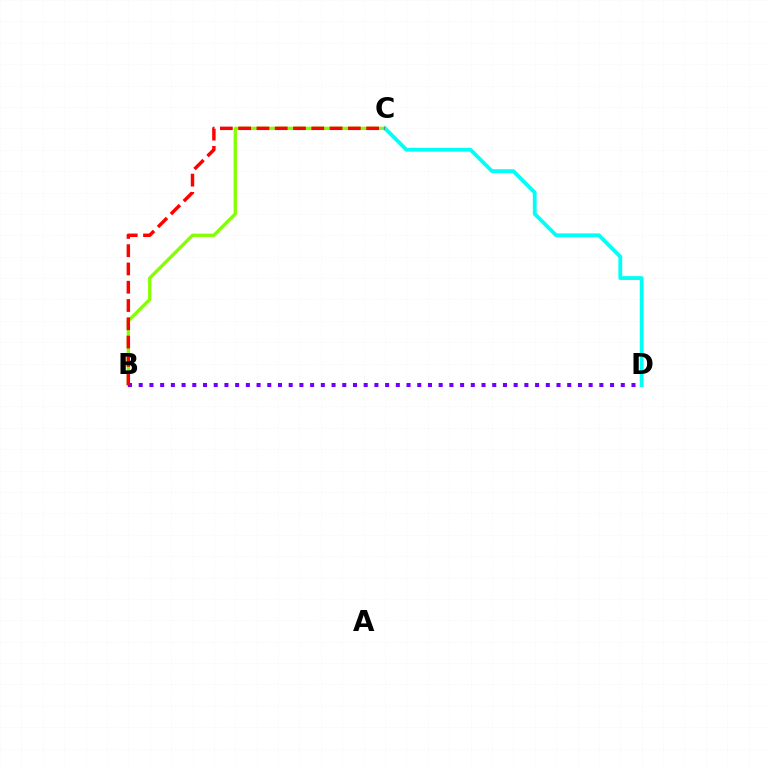{('B', 'C'): [{'color': '#84ff00', 'line_style': 'solid', 'thickness': 2.38}, {'color': '#ff0000', 'line_style': 'dashed', 'thickness': 2.48}], ('B', 'D'): [{'color': '#7200ff', 'line_style': 'dotted', 'thickness': 2.91}], ('C', 'D'): [{'color': '#00fff6', 'line_style': 'solid', 'thickness': 2.75}]}